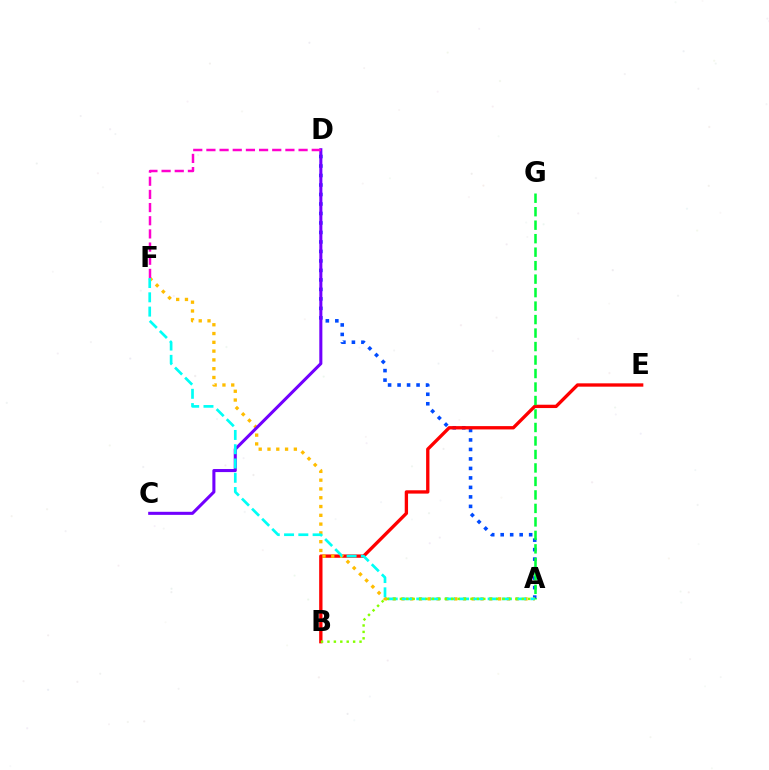{('A', 'D'): [{'color': '#004bff', 'line_style': 'dotted', 'thickness': 2.58}], ('B', 'E'): [{'color': '#ff0000', 'line_style': 'solid', 'thickness': 2.4}], ('A', 'F'): [{'color': '#ffbd00', 'line_style': 'dotted', 'thickness': 2.39}, {'color': '#00fff6', 'line_style': 'dashed', 'thickness': 1.94}], ('C', 'D'): [{'color': '#7200ff', 'line_style': 'solid', 'thickness': 2.2}], ('A', 'G'): [{'color': '#00ff39', 'line_style': 'dashed', 'thickness': 1.83}], ('A', 'B'): [{'color': '#84ff00', 'line_style': 'dotted', 'thickness': 1.74}], ('D', 'F'): [{'color': '#ff00cf', 'line_style': 'dashed', 'thickness': 1.79}]}